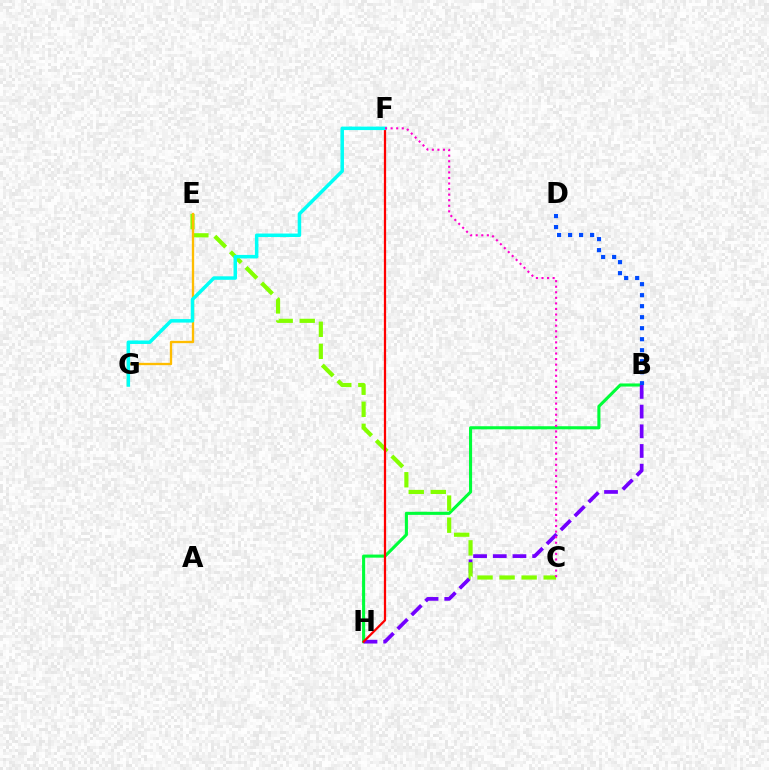{('B', 'H'): [{'color': '#00ff39', 'line_style': 'solid', 'thickness': 2.22}, {'color': '#7200ff', 'line_style': 'dashed', 'thickness': 2.68}], ('C', 'E'): [{'color': '#84ff00', 'line_style': 'dashed', 'thickness': 3.0}], ('E', 'G'): [{'color': '#ffbd00', 'line_style': 'solid', 'thickness': 1.68}], ('F', 'H'): [{'color': '#ff0000', 'line_style': 'solid', 'thickness': 1.62}], ('F', 'G'): [{'color': '#00fff6', 'line_style': 'solid', 'thickness': 2.52}], ('B', 'D'): [{'color': '#004bff', 'line_style': 'dotted', 'thickness': 2.99}], ('C', 'F'): [{'color': '#ff00cf', 'line_style': 'dotted', 'thickness': 1.51}]}